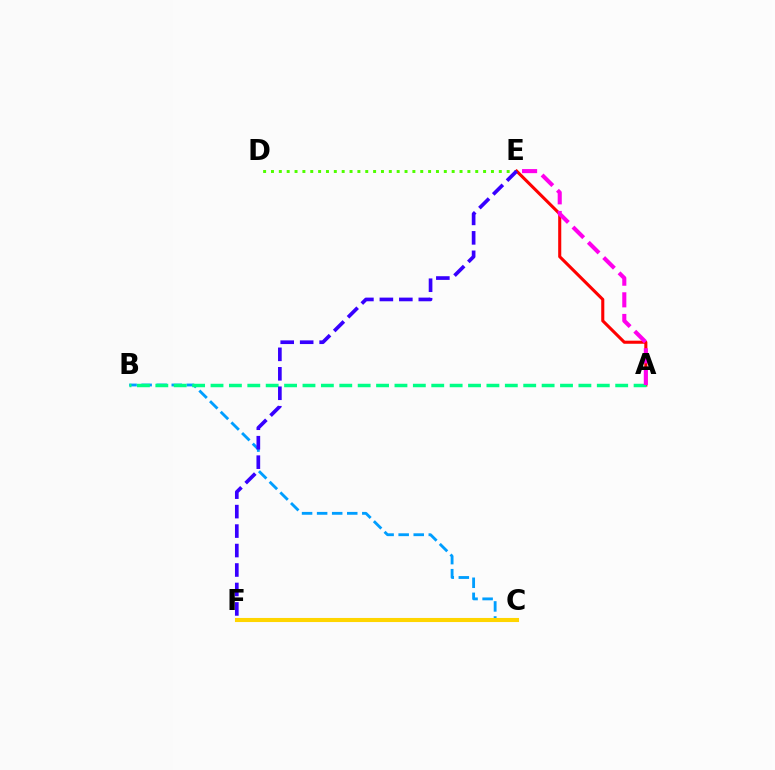{('B', 'C'): [{'color': '#009eff', 'line_style': 'dashed', 'thickness': 2.05}], ('D', 'E'): [{'color': '#4fff00', 'line_style': 'dotted', 'thickness': 2.13}], ('A', 'E'): [{'color': '#ff0000', 'line_style': 'solid', 'thickness': 2.22}, {'color': '#ff00ed', 'line_style': 'dashed', 'thickness': 2.94}], ('A', 'B'): [{'color': '#00ff86', 'line_style': 'dashed', 'thickness': 2.5}], ('C', 'F'): [{'color': '#ffd500', 'line_style': 'solid', 'thickness': 2.94}], ('E', 'F'): [{'color': '#3700ff', 'line_style': 'dashed', 'thickness': 2.64}]}